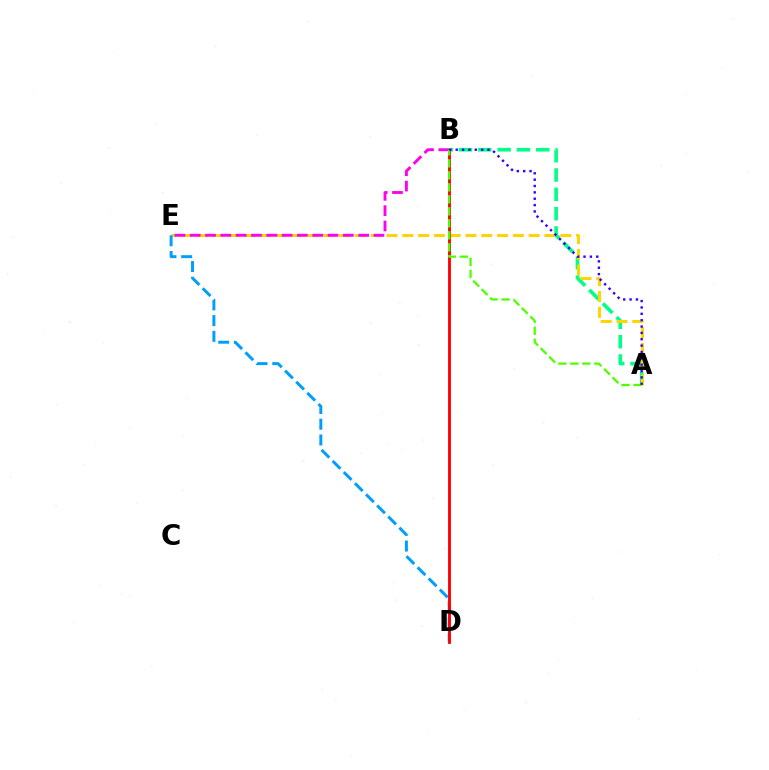{('A', 'B'): [{'color': '#00ff86', 'line_style': 'dashed', 'thickness': 2.62}, {'color': '#4fff00', 'line_style': 'dashed', 'thickness': 1.63}, {'color': '#3700ff', 'line_style': 'dotted', 'thickness': 1.73}], ('A', 'E'): [{'color': '#ffd500', 'line_style': 'dashed', 'thickness': 2.15}], ('B', 'E'): [{'color': '#ff00ed', 'line_style': 'dashed', 'thickness': 2.08}], ('D', 'E'): [{'color': '#009eff', 'line_style': 'dashed', 'thickness': 2.14}], ('B', 'D'): [{'color': '#ff0000', 'line_style': 'solid', 'thickness': 2.06}]}